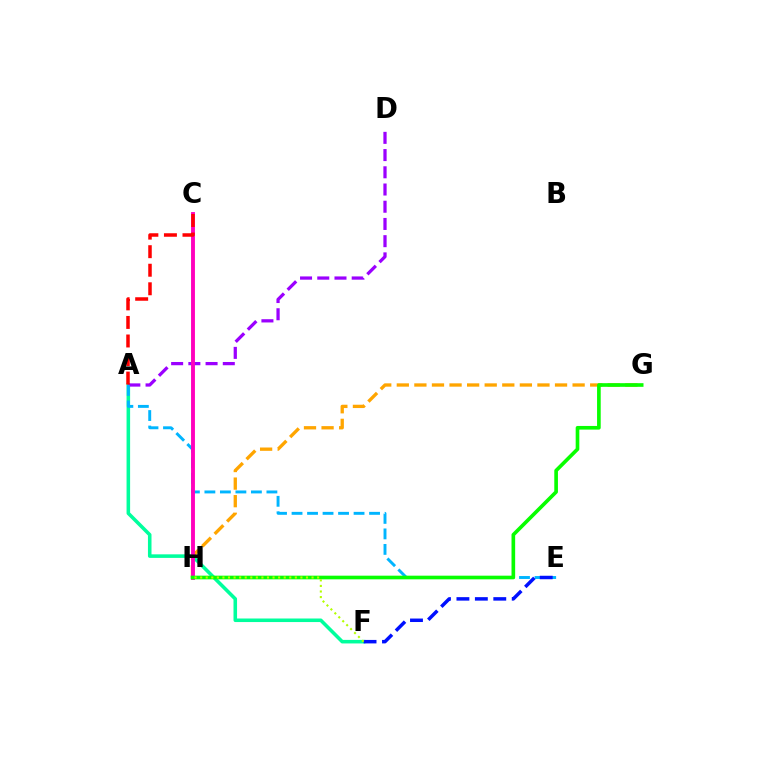{('G', 'H'): [{'color': '#ffa500', 'line_style': 'dashed', 'thickness': 2.39}, {'color': '#08ff00', 'line_style': 'solid', 'thickness': 2.63}], ('A', 'F'): [{'color': '#00ff9d', 'line_style': 'solid', 'thickness': 2.56}], ('A', 'D'): [{'color': '#9b00ff', 'line_style': 'dashed', 'thickness': 2.34}], ('A', 'E'): [{'color': '#00b5ff', 'line_style': 'dashed', 'thickness': 2.11}], ('E', 'F'): [{'color': '#0010ff', 'line_style': 'dashed', 'thickness': 2.5}], ('C', 'H'): [{'color': '#ff00bd', 'line_style': 'solid', 'thickness': 2.79}], ('A', 'C'): [{'color': '#ff0000', 'line_style': 'dashed', 'thickness': 2.52}], ('F', 'H'): [{'color': '#b3ff00', 'line_style': 'dotted', 'thickness': 1.51}]}